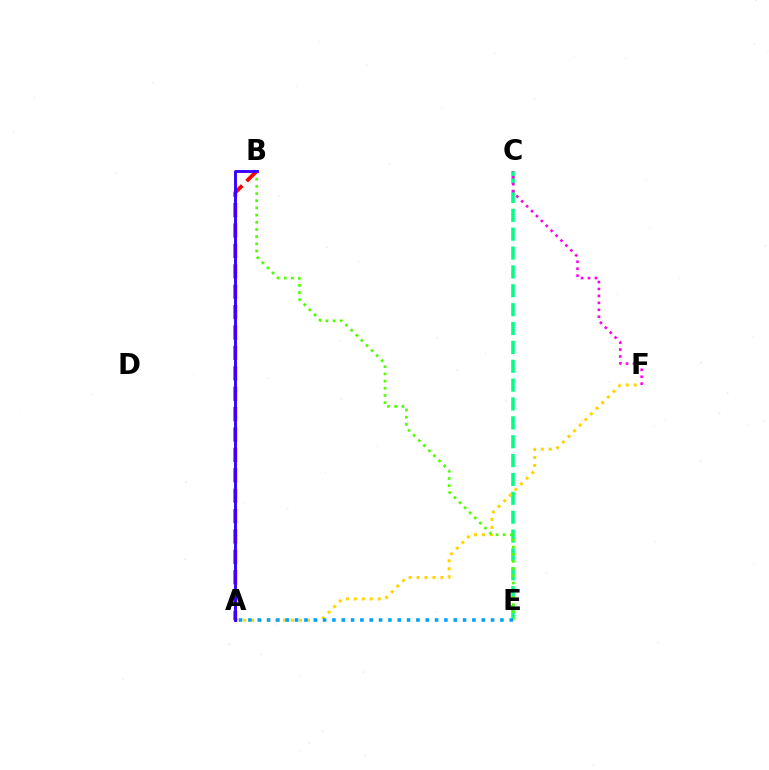{('C', 'E'): [{'color': '#00ff86', 'line_style': 'dashed', 'thickness': 2.56}], ('C', 'F'): [{'color': '#ff00ed', 'line_style': 'dotted', 'thickness': 1.89}], ('A', 'F'): [{'color': '#ffd500', 'line_style': 'dotted', 'thickness': 2.16}], ('B', 'E'): [{'color': '#4fff00', 'line_style': 'dotted', 'thickness': 1.95}], ('A', 'E'): [{'color': '#009eff', 'line_style': 'dotted', 'thickness': 2.54}], ('A', 'B'): [{'color': '#ff0000', 'line_style': 'dashed', 'thickness': 2.77}, {'color': '#3700ff', 'line_style': 'solid', 'thickness': 2.08}]}